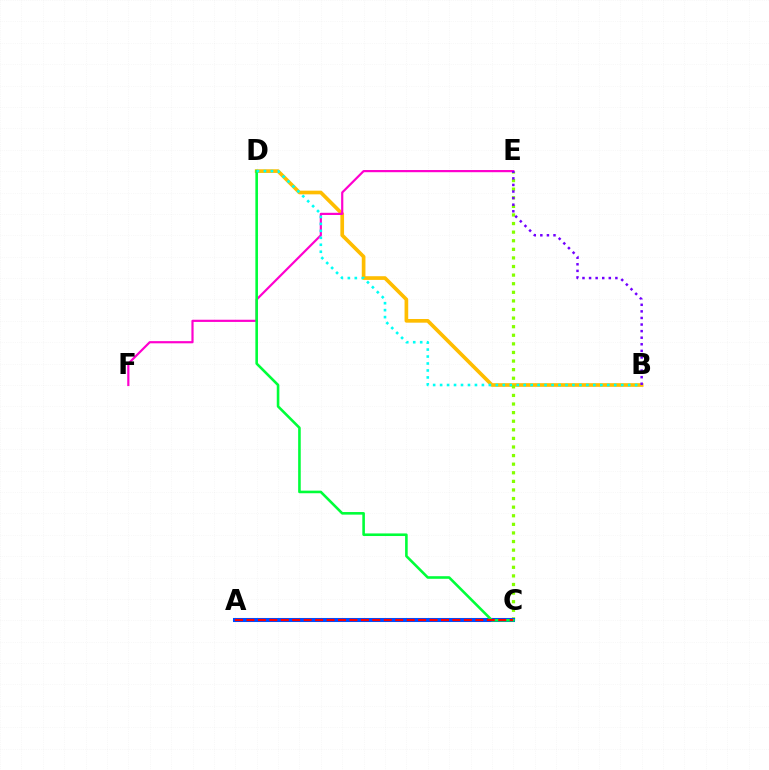{('B', 'D'): [{'color': '#ffbd00', 'line_style': 'solid', 'thickness': 2.65}, {'color': '#00fff6', 'line_style': 'dotted', 'thickness': 1.89}], ('C', 'E'): [{'color': '#84ff00', 'line_style': 'dotted', 'thickness': 2.33}], ('E', 'F'): [{'color': '#ff00cf', 'line_style': 'solid', 'thickness': 1.58}], ('A', 'C'): [{'color': '#004bff', 'line_style': 'solid', 'thickness': 2.92}, {'color': '#ff0000', 'line_style': 'dashed', 'thickness': 1.55}], ('C', 'D'): [{'color': '#00ff39', 'line_style': 'solid', 'thickness': 1.87}], ('B', 'E'): [{'color': '#7200ff', 'line_style': 'dotted', 'thickness': 1.79}]}